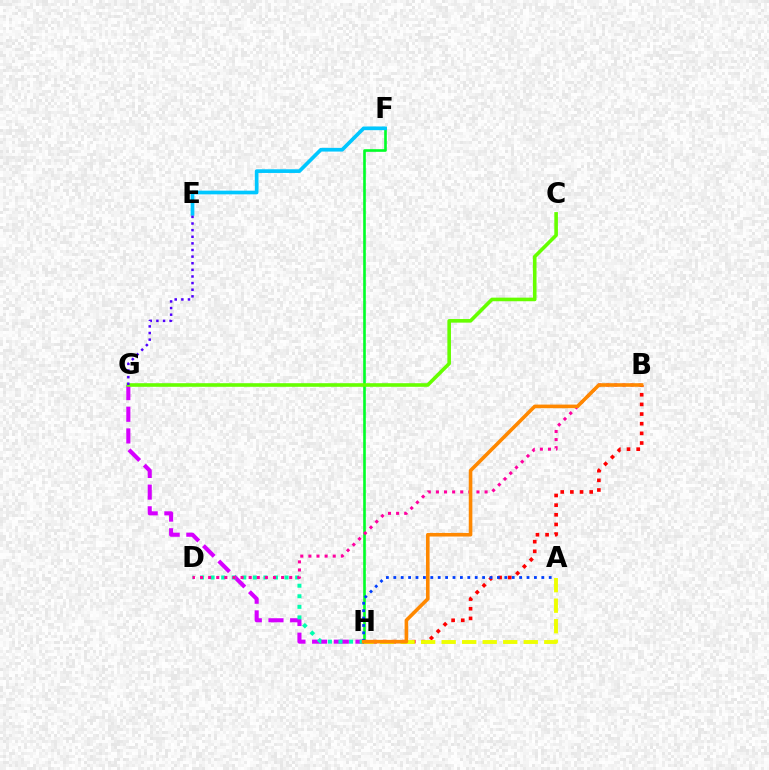{('G', 'H'): [{'color': '#d600ff', 'line_style': 'dashed', 'thickness': 2.95}], ('F', 'H'): [{'color': '#00ff27', 'line_style': 'solid', 'thickness': 1.9}], ('D', 'H'): [{'color': '#00ffaf', 'line_style': 'dotted', 'thickness': 2.87}], ('B', 'D'): [{'color': '#ff00a0', 'line_style': 'dotted', 'thickness': 2.2}], ('B', 'H'): [{'color': '#ff0000', 'line_style': 'dotted', 'thickness': 2.62}, {'color': '#ff8800', 'line_style': 'solid', 'thickness': 2.59}], ('E', 'F'): [{'color': '#00c7ff', 'line_style': 'solid', 'thickness': 2.65}], ('A', 'H'): [{'color': '#eeff00', 'line_style': 'dashed', 'thickness': 2.79}, {'color': '#003fff', 'line_style': 'dotted', 'thickness': 2.01}], ('C', 'G'): [{'color': '#66ff00', 'line_style': 'solid', 'thickness': 2.59}], ('E', 'G'): [{'color': '#4f00ff', 'line_style': 'dotted', 'thickness': 1.8}]}